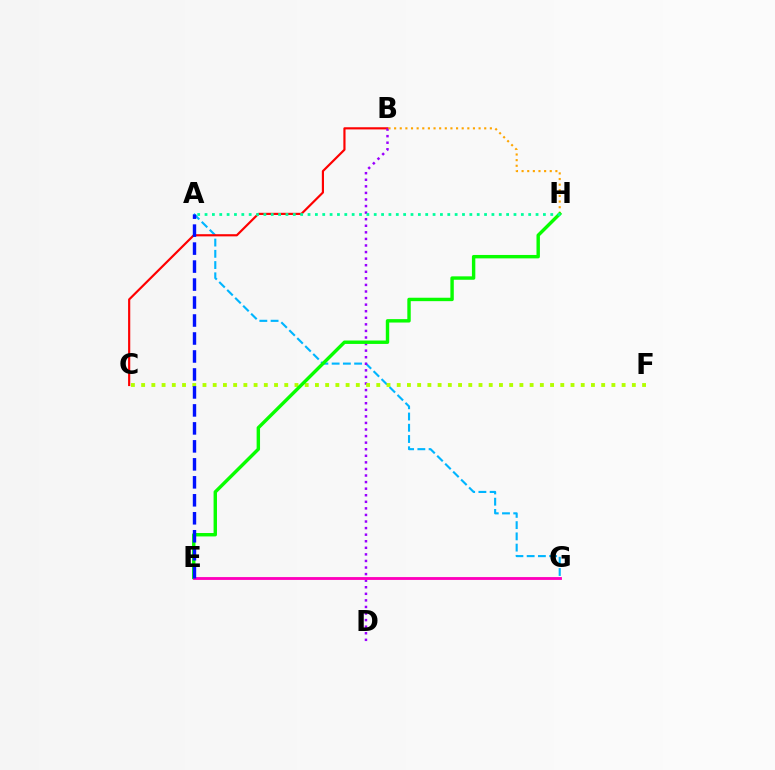{('A', 'G'): [{'color': '#00b5ff', 'line_style': 'dashed', 'thickness': 1.53}], ('B', 'C'): [{'color': '#ff0000', 'line_style': 'solid', 'thickness': 1.56}], ('B', 'D'): [{'color': '#9b00ff', 'line_style': 'dotted', 'thickness': 1.79}], ('B', 'H'): [{'color': '#ffa500', 'line_style': 'dotted', 'thickness': 1.53}], ('C', 'F'): [{'color': '#b3ff00', 'line_style': 'dotted', 'thickness': 2.78}], ('E', 'H'): [{'color': '#08ff00', 'line_style': 'solid', 'thickness': 2.46}], ('E', 'G'): [{'color': '#ff00bd', 'line_style': 'solid', 'thickness': 2.06}], ('A', 'H'): [{'color': '#00ff9d', 'line_style': 'dotted', 'thickness': 2.0}], ('A', 'E'): [{'color': '#0010ff', 'line_style': 'dashed', 'thickness': 2.44}]}